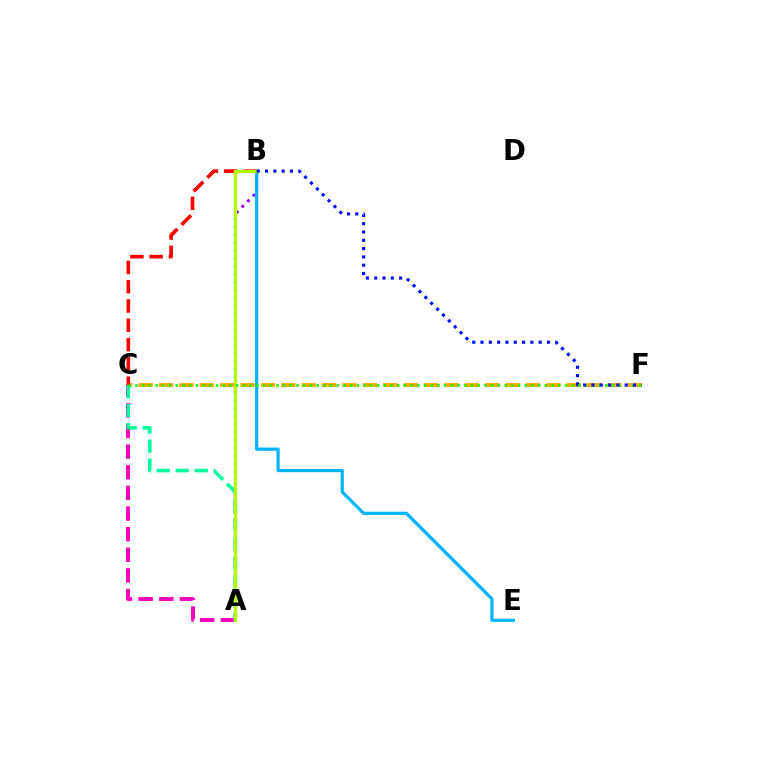{('C', 'F'): [{'color': '#ffa500', 'line_style': 'dashed', 'thickness': 2.77}, {'color': '#08ff00', 'line_style': 'dotted', 'thickness': 1.82}], ('A', 'C'): [{'color': '#ff00bd', 'line_style': 'dashed', 'thickness': 2.8}, {'color': '#00ff9d', 'line_style': 'dashed', 'thickness': 2.58}], ('B', 'C'): [{'color': '#ff0000', 'line_style': 'dashed', 'thickness': 2.62}], ('A', 'B'): [{'color': '#9b00ff', 'line_style': 'dotted', 'thickness': 2.15}, {'color': '#b3ff00', 'line_style': 'solid', 'thickness': 2.41}], ('B', 'E'): [{'color': '#00b5ff', 'line_style': 'solid', 'thickness': 2.32}], ('B', 'F'): [{'color': '#0010ff', 'line_style': 'dotted', 'thickness': 2.26}]}